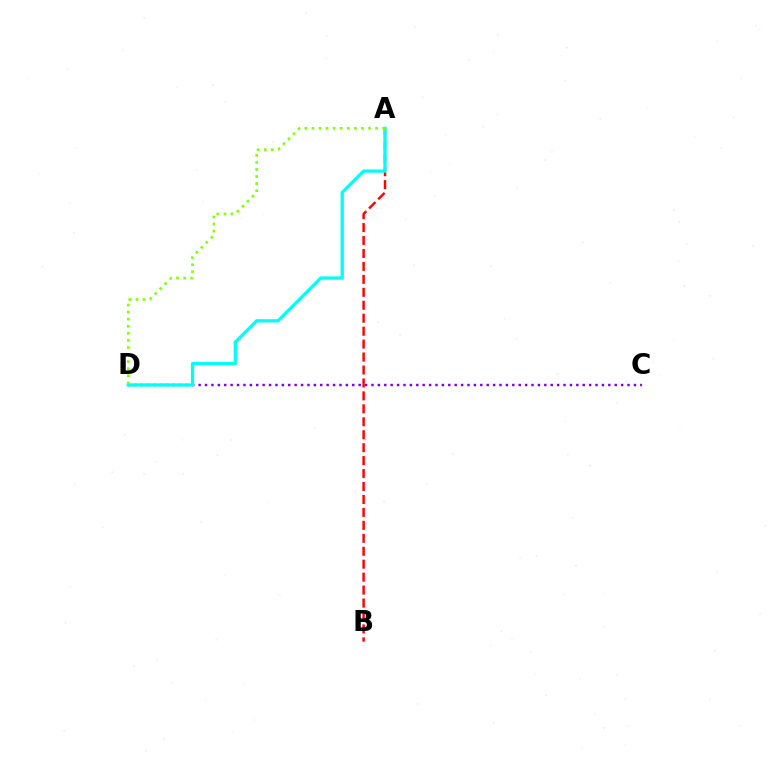{('C', 'D'): [{'color': '#7200ff', 'line_style': 'dotted', 'thickness': 1.74}], ('A', 'B'): [{'color': '#ff0000', 'line_style': 'dashed', 'thickness': 1.76}], ('A', 'D'): [{'color': '#00fff6', 'line_style': 'solid', 'thickness': 2.36}, {'color': '#84ff00', 'line_style': 'dotted', 'thickness': 1.92}]}